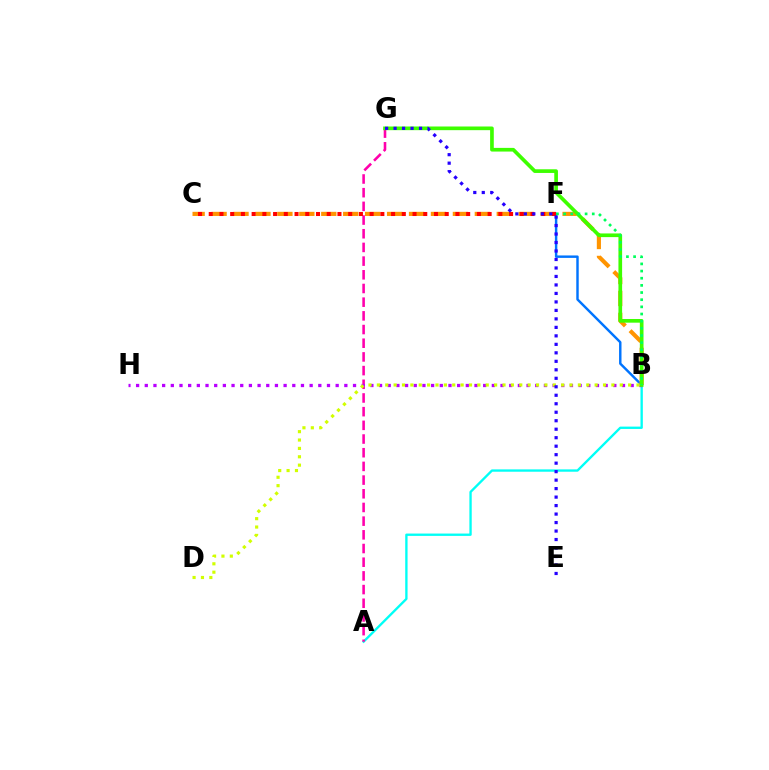{('A', 'B'): [{'color': '#00fff6', 'line_style': 'solid', 'thickness': 1.69}], ('B', 'F'): [{'color': '#0074ff', 'line_style': 'solid', 'thickness': 1.76}, {'color': '#00ff5c', 'line_style': 'dotted', 'thickness': 1.94}], ('A', 'G'): [{'color': '#ff00ac', 'line_style': 'dashed', 'thickness': 1.86}], ('B', 'C'): [{'color': '#ff9400', 'line_style': 'dashed', 'thickness': 2.98}], ('C', 'F'): [{'color': '#ff0000', 'line_style': 'dotted', 'thickness': 2.91}], ('B', 'H'): [{'color': '#b900ff', 'line_style': 'dotted', 'thickness': 2.36}], ('B', 'G'): [{'color': '#3dff00', 'line_style': 'solid', 'thickness': 2.64}], ('B', 'D'): [{'color': '#d1ff00', 'line_style': 'dotted', 'thickness': 2.28}], ('E', 'G'): [{'color': '#2500ff', 'line_style': 'dotted', 'thickness': 2.31}]}